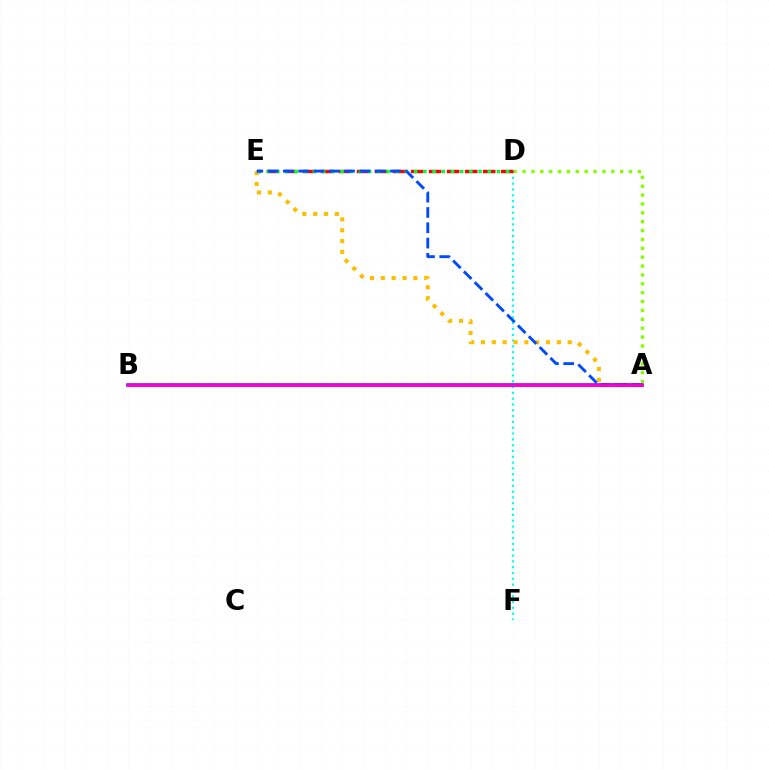{('A', 'D'): [{'color': '#84ff00', 'line_style': 'dotted', 'thickness': 2.41}], ('D', 'F'): [{'color': '#00fff6', 'line_style': 'dotted', 'thickness': 1.58}], ('A', 'E'): [{'color': '#ffbd00', 'line_style': 'dotted', 'thickness': 2.95}, {'color': '#004bff', 'line_style': 'dashed', 'thickness': 2.08}], ('D', 'E'): [{'color': '#ff0000', 'line_style': 'dashed', 'thickness': 2.45}, {'color': '#00ff39', 'line_style': 'dotted', 'thickness': 2.5}], ('A', 'B'): [{'color': '#7200ff', 'line_style': 'solid', 'thickness': 2.53}, {'color': '#ff00cf', 'line_style': 'solid', 'thickness': 2.01}]}